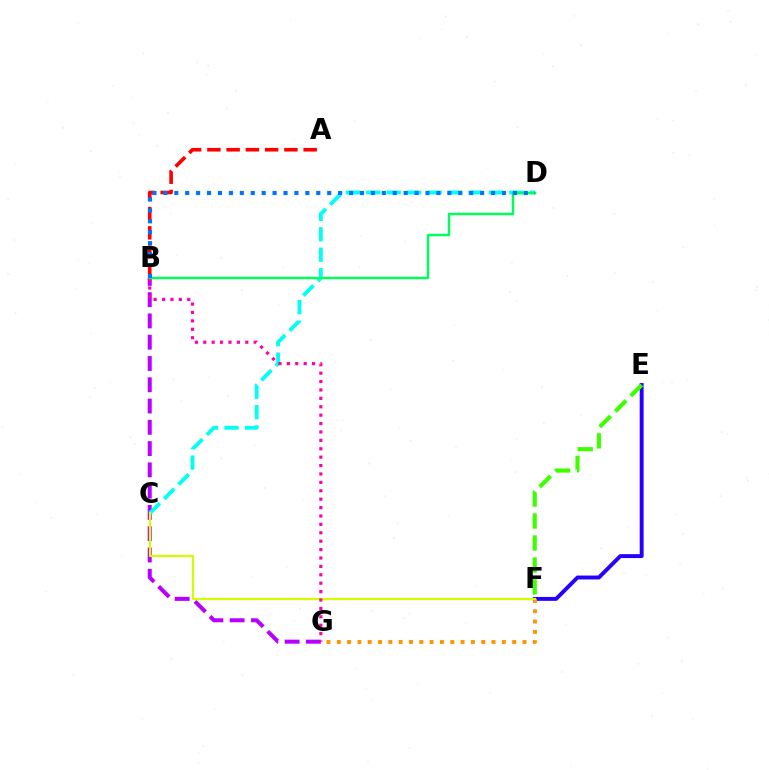{('E', 'F'): [{'color': '#2500ff', 'line_style': 'solid', 'thickness': 2.82}, {'color': '#3dff00', 'line_style': 'dashed', 'thickness': 2.98}], ('A', 'B'): [{'color': '#ff0000', 'line_style': 'dashed', 'thickness': 2.62}], ('B', 'G'): [{'color': '#b900ff', 'line_style': 'dashed', 'thickness': 2.89}, {'color': '#ff00ac', 'line_style': 'dotted', 'thickness': 2.28}], ('F', 'G'): [{'color': '#ff9400', 'line_style': 'dotted', 'thickness': 2.8}], ('C', 'D'): [{'color': '#00fff6', 'line_style': 'dashed', 'thickness': 2.78}], ('C', 'F'): [{'color': '#d1ff00', 'line_style': 'solid', 'thickness': 1.59}], ('B', 'D'): [{'color': '#00ff5c', 'line_style': 'solid', 'thickness': 1.79}, {'color': '#0074ff', 'line_style': 'dotted', 'thickness': 2.97}]}